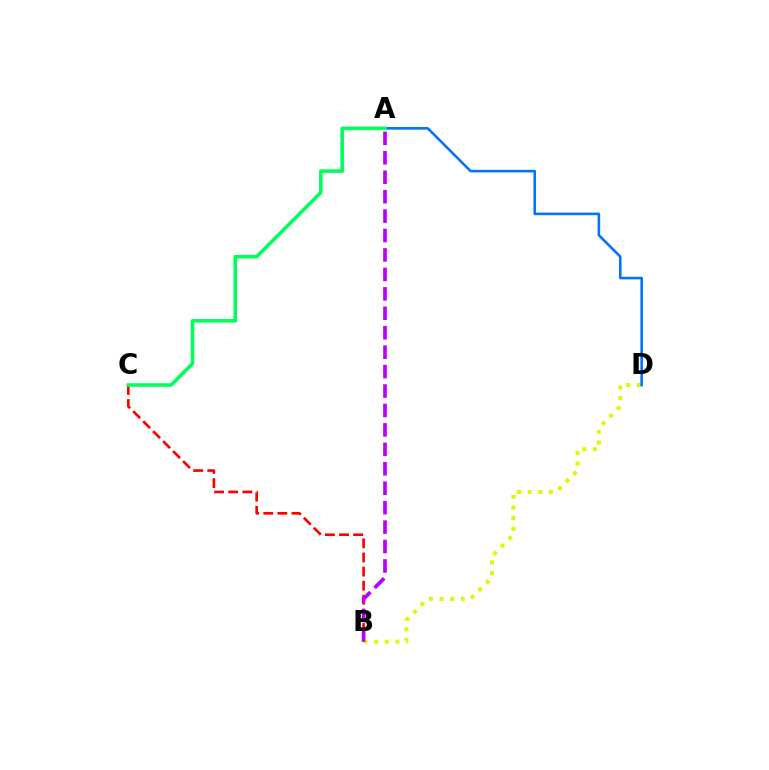{('B', 'D'): [{'color': '#d1ff00', 'line_style': 'dotted', 'thickness': 2.89}], ('A', 'D'): [{'color': '#0074ff', 'line_style': 'solid', 'thickness': 1.87}], ('B', 'C'): [{'color': '#ff0000', 'line_style': 'dashed', 'thickness': 1.92}], ('A', 'B'): [{'color': '#b900ff', 'line_style': 'dashed', 'thickness': 2.64}], ('A', 'C'): [{'color': '#00ff5c', 'line_style': 'solid', 'thickness': 2.6}]}